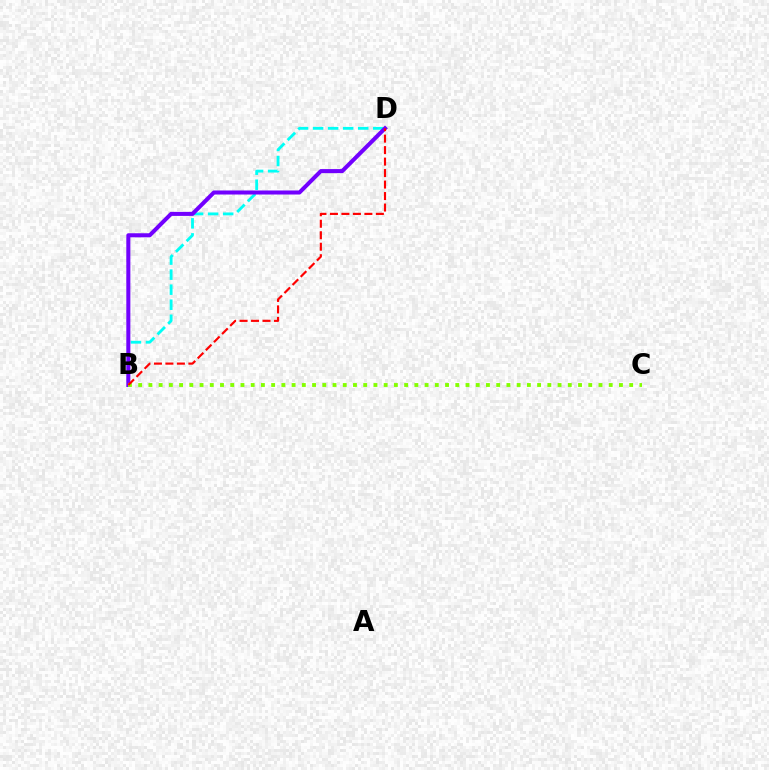{('B', 'D'): [{'color': '#00fff6', 'line_style': 'dashed', 'thickness': 2.04}, {'color': '#7200ff', 'line_style': 'solid', 'thickness': 2.91}, {'color': '#ff0000', 'line_style': 'dashed', 'thickness': 1.56}], ('B', 'C'): [{'color': '#84ff00', 'line_style': 'dotted', 'thickness': 2.78}]}